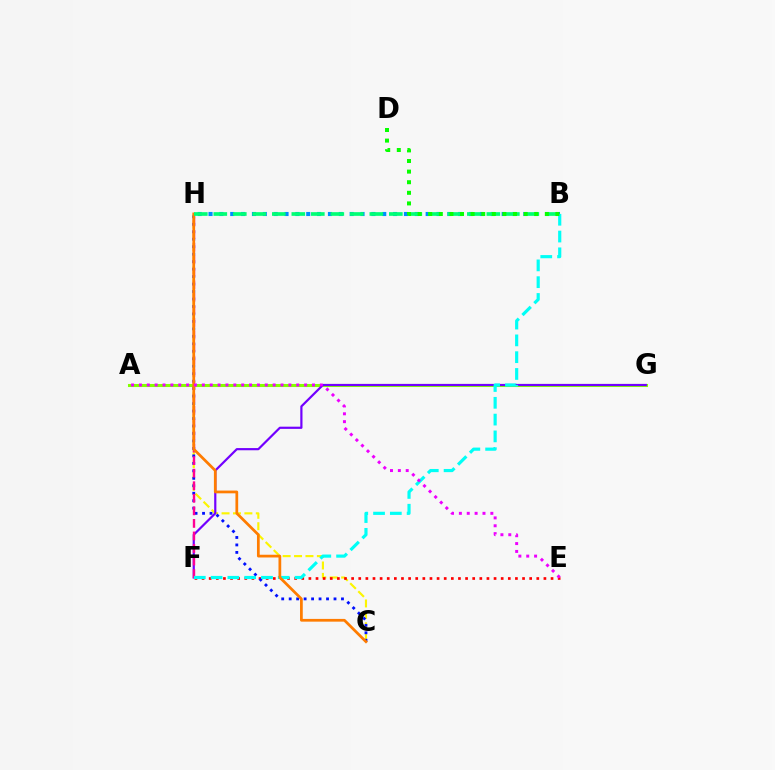{('B', 'H'): [{'color': '#008cff', 'line_style': 'dotted', 'thickness': 2.95}, {'color': '#00ff74', 'line_style': 'dashed', 'thickness': 2.65}], ('C', 'H'): [{'color': '#fcf500', 'line_style': 'dashed', 'thickness': 1.55}, {'color': '#0010ff', 'line_style': 'dotted', 'thickness': 2.03}, {'color': '#ff7c00', 'line_style': 'solid', 'thickness': 1.97}], ('E', 'F'): [{'color': '#ff0000', 'line_style': 'dotted', 'thickness': 1.94}], ('A', 'G'): [{'color': '#84ff00', 'line_style': 'solid', 'thickness': 2.2}], ('F', 'G'): [{'color': '#7200ff', 'line_style': 'solid', 'thickness': 1.58}], ('F', 'H'): [{'color': '#ff0094', 'line_style': 'dashed', 'thickness': 1.71}], ('B', 'F'): [{'color': '#00fff6', 'line_style': 'dashed', 'thickness': 2.28}], ('A', 'E'): [{'color': '#ee00ff', 'line_style': 'dotted', 'thickness': 2.14}], ('B', 'D'): [{'color': '#08ff00', 'line_style': 'dotted', 'thickness': 2.88}]}